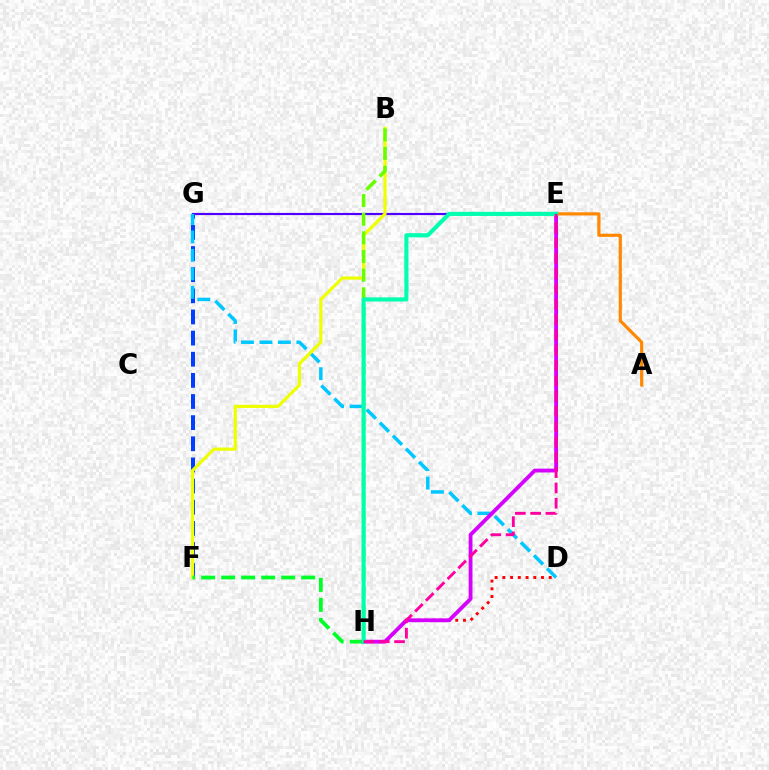{('E', 'G'): [{'color': '#4f00ff', 'line_style': 'solid', 'thickness': 1.56}], ('F', 'G'): [{'color': '#003fff', 'line_style': 'dashed', 'thickness': 2.87}], ('D', 'H'): [{'color': '#ff0000', 'line_style': 'dotted', 'thickness': 2.1}], ('D', 'G'): [{'color': '#00c7ff', 'line_style': 'dashed', 'thickness': 2.51}], ('B', 'F'): [{'color': '#eeff00', 'line_style': 'solid', 'thickness': 2.3}], ('F', 'H'): [{'color': '#00ff27', 'line_style': 'dashed', 'thickness': 2.72}], ('B', 'H'): [{'color': '#66ff00', 'line_style': 'dashed', 'thickness': 2.53}], ('E', 'H'): [{'color': '#d600ff', 'line_style': 'solid', 'thickness': 2.75}, {'color': '#00ffaf', 'line_style': 'solid', 'thickness': 2.98}, {'color': '#ff00a0', 'line_style': 'dashed', 'thickness': 2.08}], ('A', 'E'): [{'color': '#ff8800', 'line_style': 'solid', 'thickness': 2.28}]}